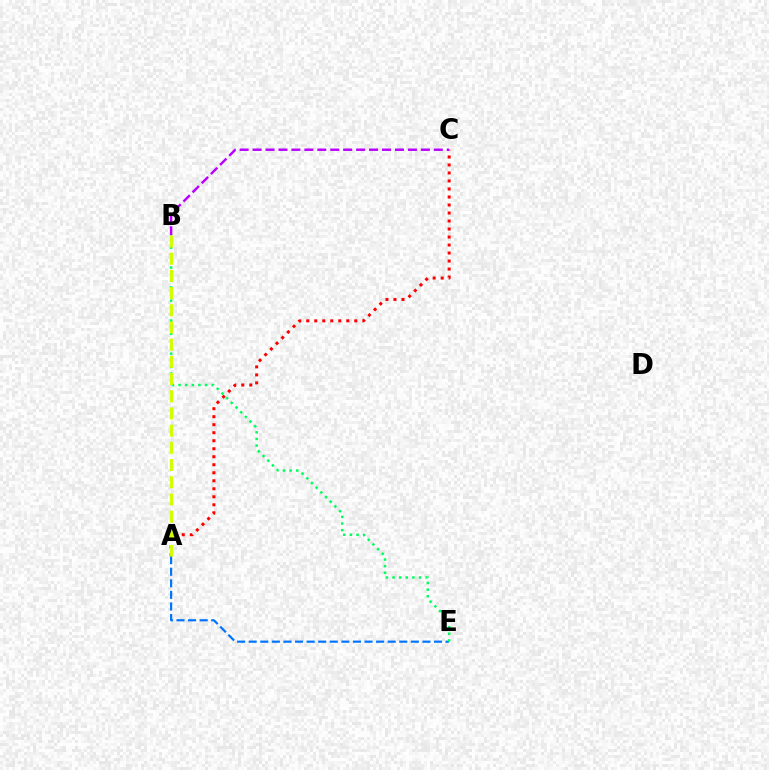{('A', 'E'): [{'color': '#0074ff', 'line_style': 'dashed', 'thickness': 1.57}], ('B', 'E'): [{'color': '#00ff5c', 'line_style': 'dotted', 'thickness': 1.8}], ('A', 'C'): [{'color': '#ff0000', 'line_style': 'dotted', 'thickness': 2.18}], ('B', 'C'): [{'color': '#b900ff', 'line_style': 'dashed', 'thickness': 1.76}], ('A', 'B'): [{'color': '#d1ff00', 'line_style': 'dashed', 'thickness': 2.34}]}